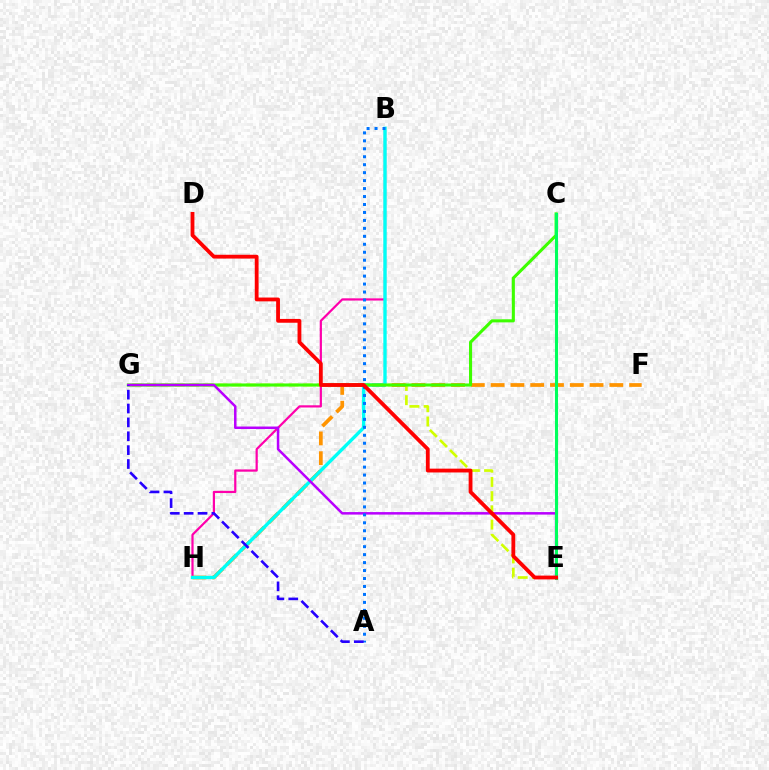{('E', 'G'): [{'color': '#d1ff00', 'line_style': 'dashed', 'thickness': 1.93}, {'color': '#b900ff', 'line_style': 'solid', 'thickness': 1.8}], ('B', 'H'): [{'color': '#ff00ac', 'line_style': 'solid', 'thickness': 1.59}, {'color': '#00fff6', 'line_style': 'solid', 'thickness': 2.42}], ('F', 'H'): [{'color': '#ff9400', 'line_style': 'dashed', 'thickness': 2.69}], ('C', 'G'): [{'color': '#3dff00', 'line_style': 'solid', 'thickness': 2.22}], ('A', 'B'): [{'color': '#0074ff', 'line_style': 'dotted', 'thickness': 2.16}], ('C', 'E'): [{'color': '#00ff5c', 'line_style': 'solid', 'thickness': 2.2}], ('A', 'G'): [{'color': '#2500ff', 'line_style': 'dashed', 'thickness': 1.88}], ('D', 'E'): [{'color': '#ff0000', 'line_style': 'solid', 'thickness': 2.74}]}